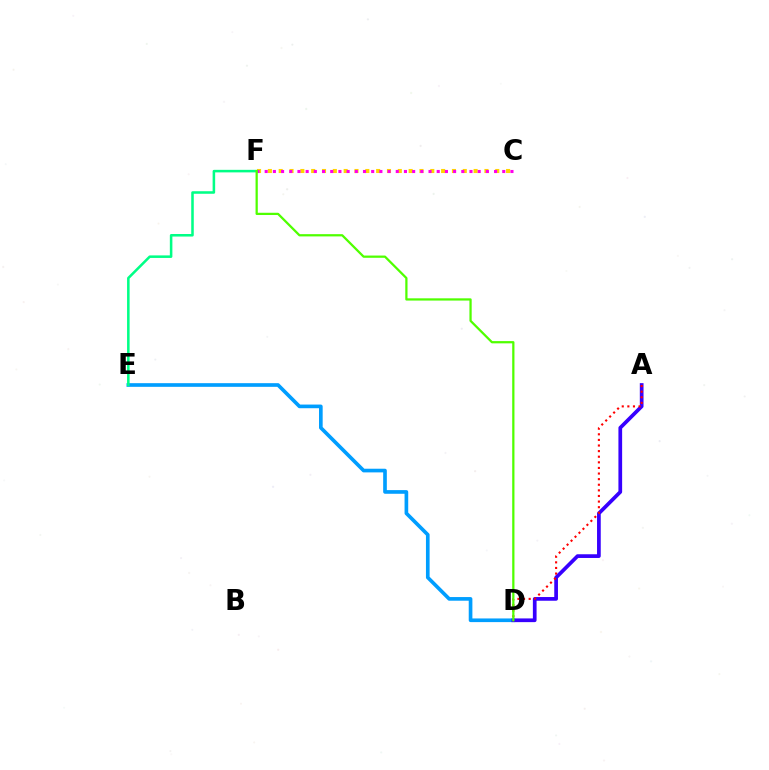{('D', 'E'): [{'color': '#009eff', 'line_style': 'solid', 'thickness': 2.63}], ('C', 'F'): [{'color': '#ffd500', 'line_style': 'dotted', 'thickness': 2.94}, {'color': '#ff00ed', 'line_style': 'dotted', 'thickness': 2.23}], ('E', 'F'): [{'color': '#00ff86', 'line_style': 'solid', 'thickness': 1.83}], ('A', 'D'): [{'color': '#3700ff', 'line_style': 'solid', 'thickness': 2.67}, {'color': '#ff0000', 'line_style': 'dotted', 'thickness': 1.52}], ('D', 'F'): [{'color': '#4fff00', 'line_style': 'solid', 'thickness': 1.62}]}